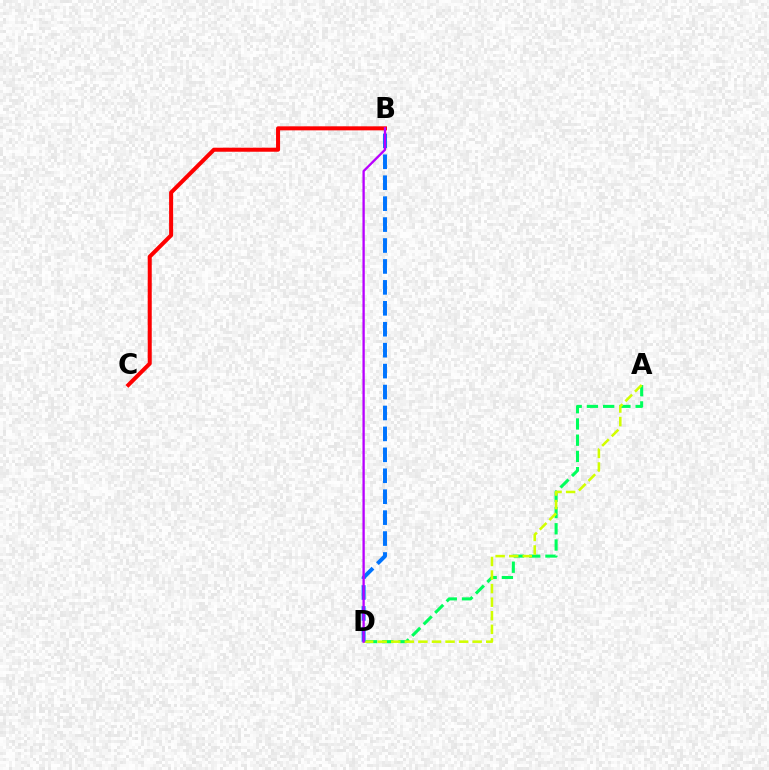{('A', 'D'): [{'color': '#00ff5c', 'line_style': 'dashed', 'thickness': 2.21}, {'color': '#d1ff00', 'line_style': 'dashed', 'thickness': 1.84}], ('B', 'C'): [{'color': '#ff0000', 'line_style': 'solid', 'thickness': 2.9}], ('B', 'D'): [{'color': '#0074ff', 'line_style': 'dashed', 'thickness': 2.84}, {'color': '#b900ff', 'line_style': 'solid', 'thickness': 1.67}]}